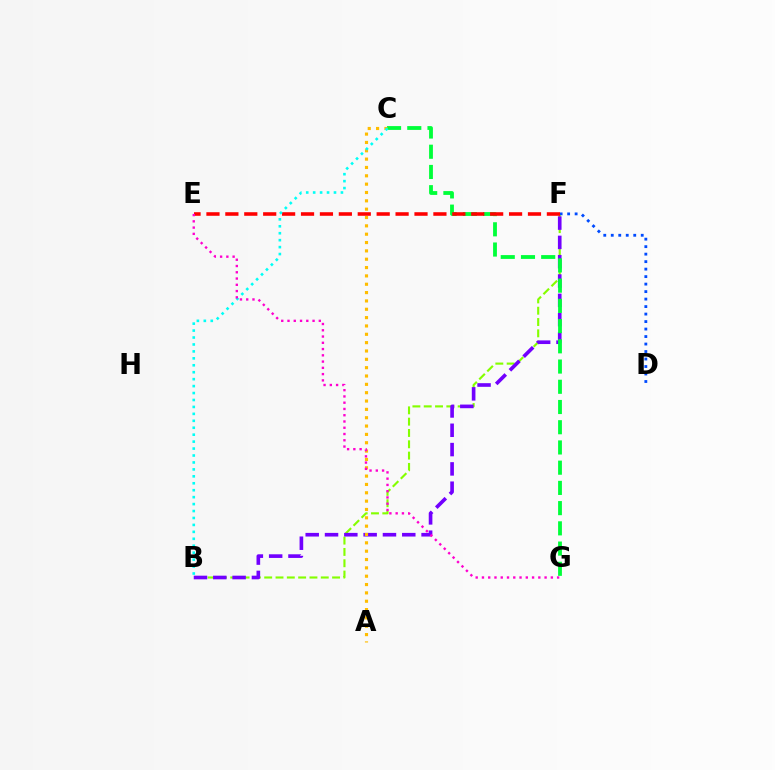{('B', 'F'): [{'color': '#84ff00', 'line_style': 'dashed', 'thickness': 1.54}, {'color': '#7200ff', 'line_style': 'dashed', 'thickness': 2.62}], ('C', 'G'): [{'color': '#00ff39', 'line_style': 'dashed', 'thickness': 2.75}], ('D', 'F'): [{'color': '#004bff', 'line_style': 'dotted', 'thickness': 2.04}], ('A', 'C'): [{'color': '#ffbd00', 'line_style': 'dotted', 'thickness': 2.27}], ('E', 'F'): [{'color': '#ff0000', 'line_style': 'dashed', 'thickness': 2.57}], ('B', 'C'): [{'color': '#00fff6', 'line_style': 'dotted', 'thickness': 1.89}], ('E', 'G'): [{'color': '#ff00cf', 'line_style': 'dotted', 'thickness': 1.7}]}